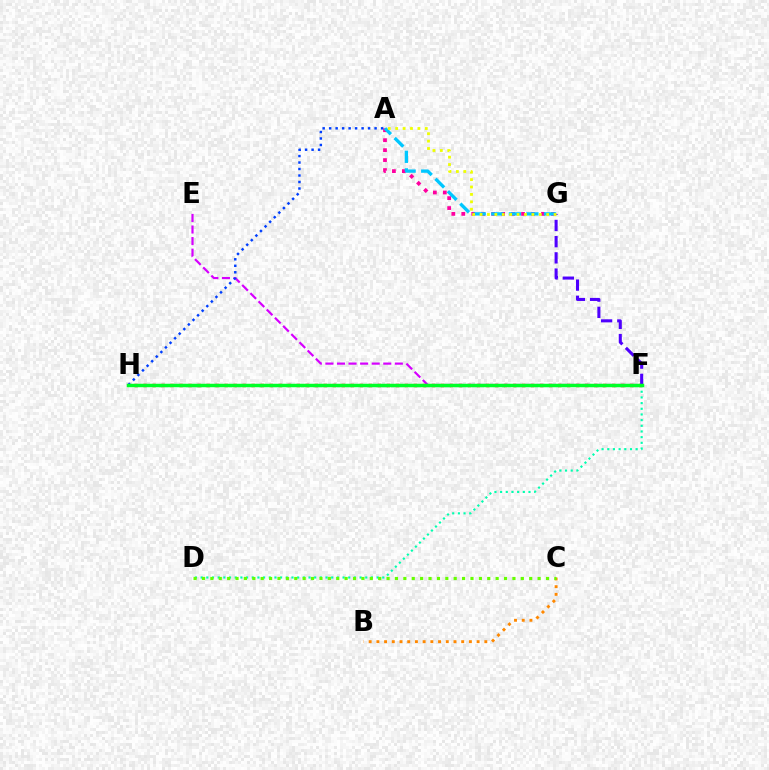{('F', 'H'): [{'color': '#ff0000', 'line_style': 'dotted', 'thickness': 2.45}, {'color': '#00ff27', 'line_style': 'solid', 'thickness': 2.5}], ('E', 'F'): [{'color': '#d600ff', 'line_style': 'dashed', 'thickness': 1.57}], ('F', 'G'): [{'color': '#4f00ff', 'line_style': 'dashed', 'thickness': 2.2}], ('A', 'G'): [{'color': '#ff00a0', 'line_style': 'dotted', 'thickness': 2.71}, {'color': '#00c7ff', 'line_style': 'dashed', 'thickness': 2.39}, {'color': '#eeff00', 'line_style': 'dotted', 'thickness': 2.01}], ('B', 'C'): [{'color': '#ff8800', 'line_style': 'dotted', 'thickness': 2.09}], ('D', 'F'): [{'color': '#00ffaf', 'line_style': 'dotted', 'thickness': 1.54}], ('C', 'D'): [{'color': '#66ff00', 'line_style': 'dotted', 'thickness': 2.28}], ('A', 'H'): [{'color': '#003fff', 'line_style': 'dotted', 'thickness': 1.76}]}